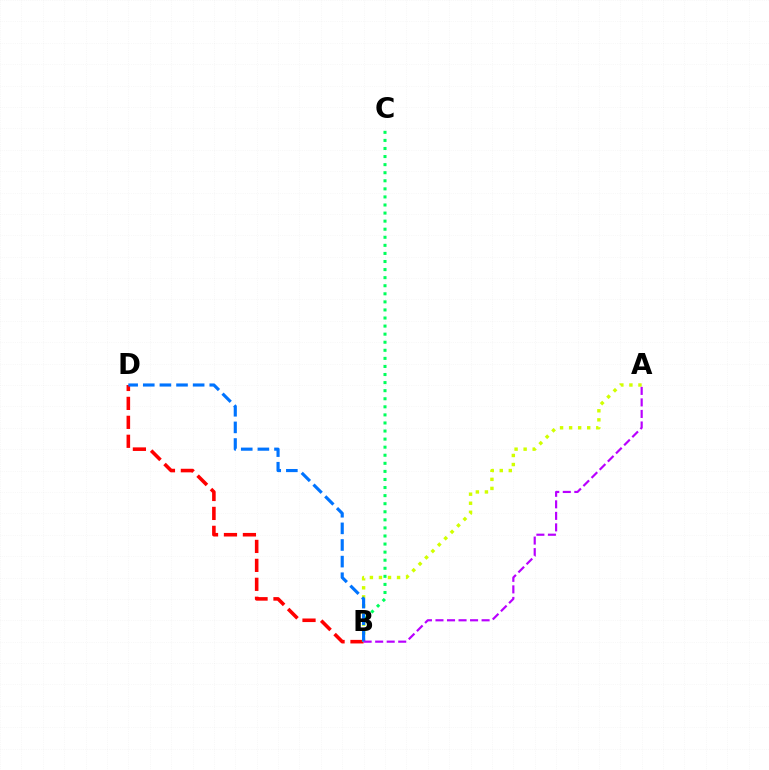{('B', 'D'): [{'color': '#ff0000', 'line_style': 'dashed', 'thickness': 2.57}, {'color': '#0074ff', 'line_style': 'dashed', 'thickness': 2.26}], ('B', 'C'): [{'color': '#00ff5c', 'line_style': 'dotted', 'thickness': 2.19}], ('A', 'B'): [{'color': '#d1ff00', 'line_style': 'dotted', 'thickness': 2.46}, {'color': '#b900ff', 'line_style': 'dashed', 'thickness': 1.57}]}